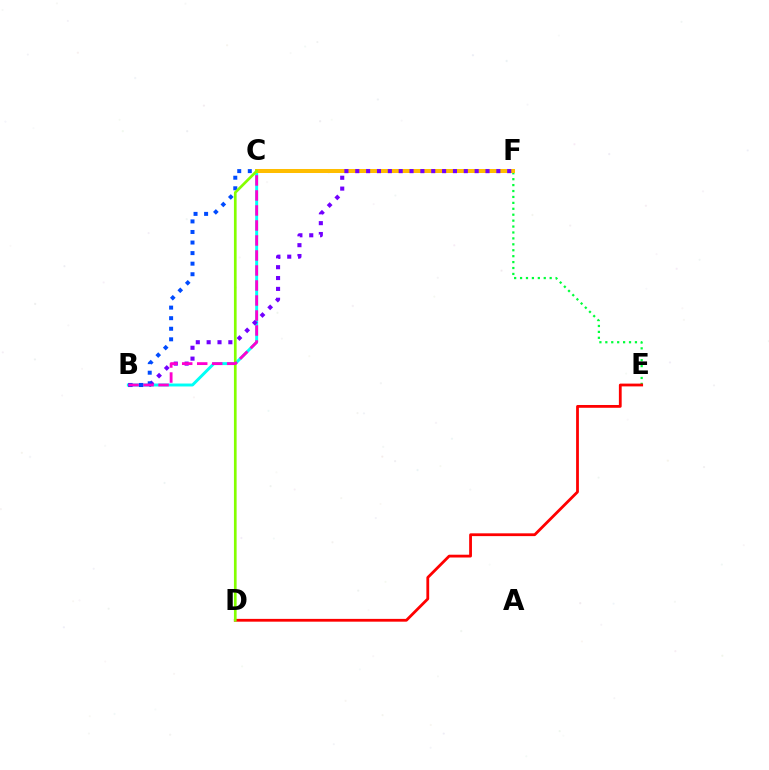{('E', 'F'): [{'color': '#00ff39', 'line_style': 'dotted', 'thickness': 1.61}], ('B', 'C'): [{'color': '#00fff6', 'line_style': 'solid', 'thickness': 2.12}, {'color': '#004bff', 'line_style': 'dotted', 'thickness': 2.87}, {'color': '#ff00cf', 'line_style': 'dashed', 'thickness': 2.04}], ('C', 'F'): [{'color': '#ffbd00', 'line_style': 'solid', 'thickness': 2.88}], ('B', 'F'): [{'color': '#7200ff', 'line_style': 'dotted', 'thickness': 2.95}], ('D', 'E'): [{'color': '#ff0000', 'line_style': 'solid', 'thickness': 2.01}], ('C', 'D'): [{'color': '#84ff00', 'line_style': 'solid', 'thickness': 1.93}]}